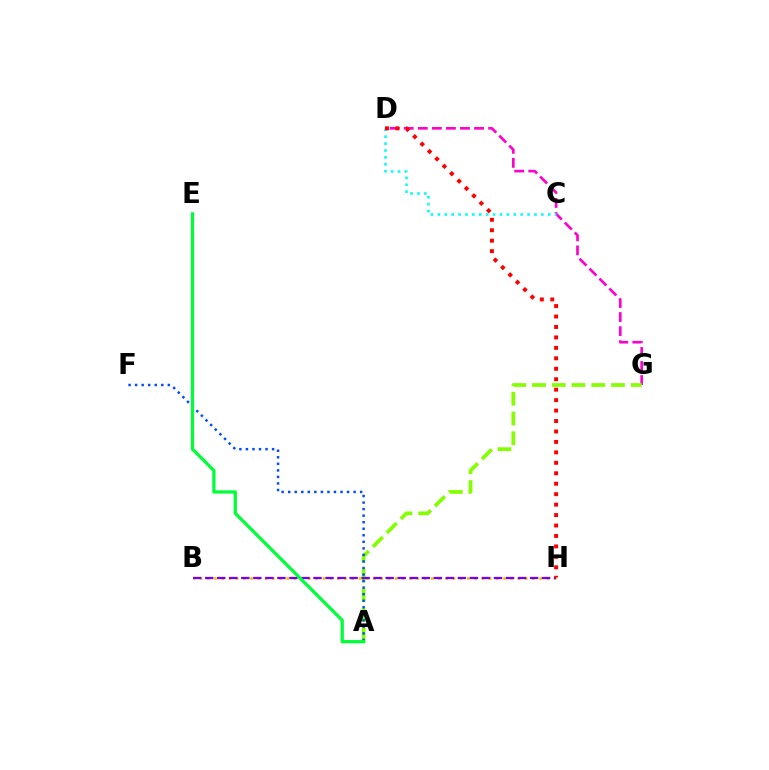{('D', 'G'): [{'color': '#ff00cf', 'line_style': 'dashed', 'thickness': 1.91}], ('A', 'G'): [{'color': '#84ff00', 'line_style': 'dashed', 'thickness': 2.68}], ('C', 'D'): [{'color': '#00fff6', 'line_style': 'dotted', 'thickness': 1.88}], ('B', 'H'): [{'color': '#ffbd00', 'line_style': 'dotted', 'thickness': 1.96}, {'color': '#7200ff', 'line_style': 'dashed', 'thickness': 1.63}], ('A', 'F'): [{'color': '#004bff', 'line_style': 'dotted', 'thickness': 1.78}], ('A', 'E'): [{'color': '#00ff39', 'line_style': 'solid', 'thickness': 2.34}], ('D', 'H'): [{'color': '#ff0000', 'line_style': 'dotted', 'thickness': 2.84}]}